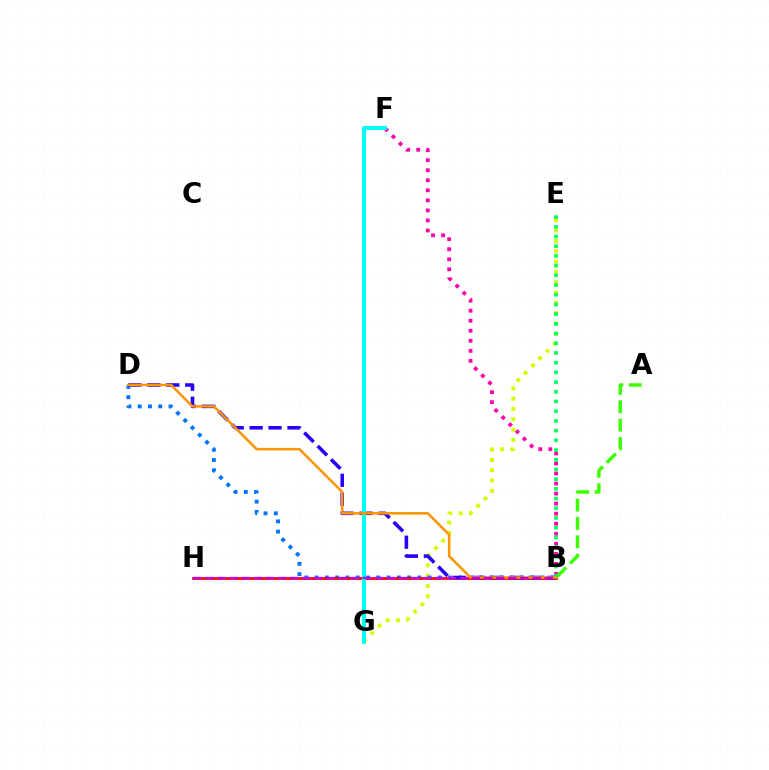{('B', 'F'): [{'color': '#ff00ac', 'line_style': 'dotted', 'thickness': 2.73}], ('E', 'G'): [{'color': '#d1ff00', 'line_style': 'dotted', 'thickness': 2.8}], ('B', 'D'): [{'color': '#0074ff', 'line_style': 'dotted', 'thickness': 2.79}, {'color': '#2500ff', 'line_style': 'dashed', 'thickness': 2.57}, {'color': '#ff9400', 'line_style': 'solid', 'thickness': 1.83}], ('A', 'B'): [{'color': '#3dff00', 'line_style': 'dashed', 'thickness': 2.5}], ('B', 'H'): [{'color': '#ff0000', 'line_style': 'solid', 'thickness': 1.96}, {'color': '#b900ff', 'line_style': 'dashed', 'thickness': 1.65}], ('B', 'E'): [{'color': '#00ff5c', 'line_style': 'dotted', 'thickness': 2.64}], ('F', 'G'): [{'color': '#00fff6', 'line_style': 'solid', 'thickness': 2.84}]}